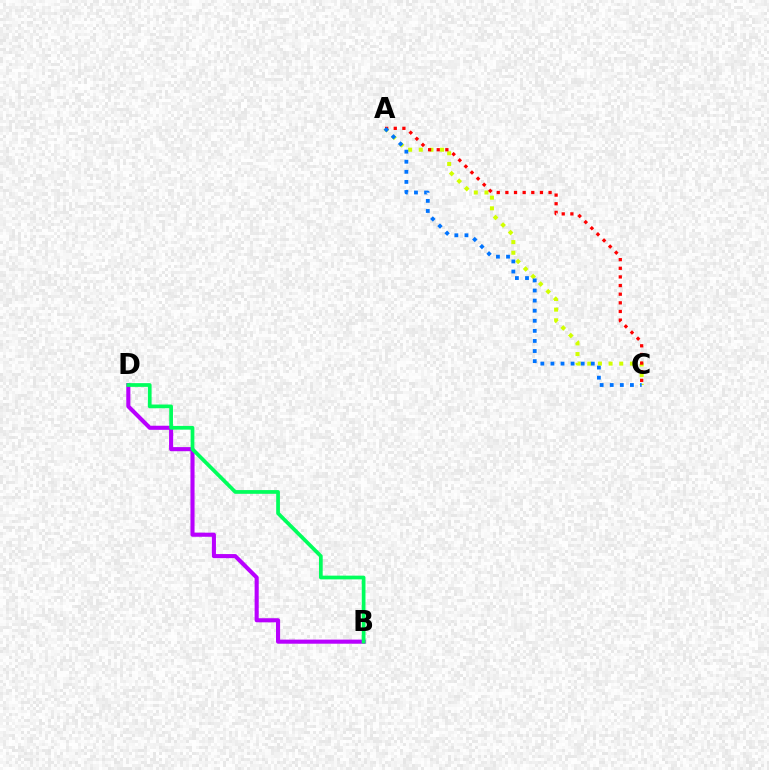{('A', 'C'): [{'color': '#d1ff00', 'line_style': 'dotted', 'thickness': 2.9}, {'color': '#ff0000', 'line_style': 'dotted', 'thickness': 2.35}, {'color': '#0074ff', 'line_style': 'dotted', 'thickness': 2.74}], ('B', 'D'): [{'color': '#b900ff', 'line_style': 'solid', 'thickness': 2.95}, {'color': '#00ff5c', 'line_style': 'solid', 'thickness': 2.68}]}